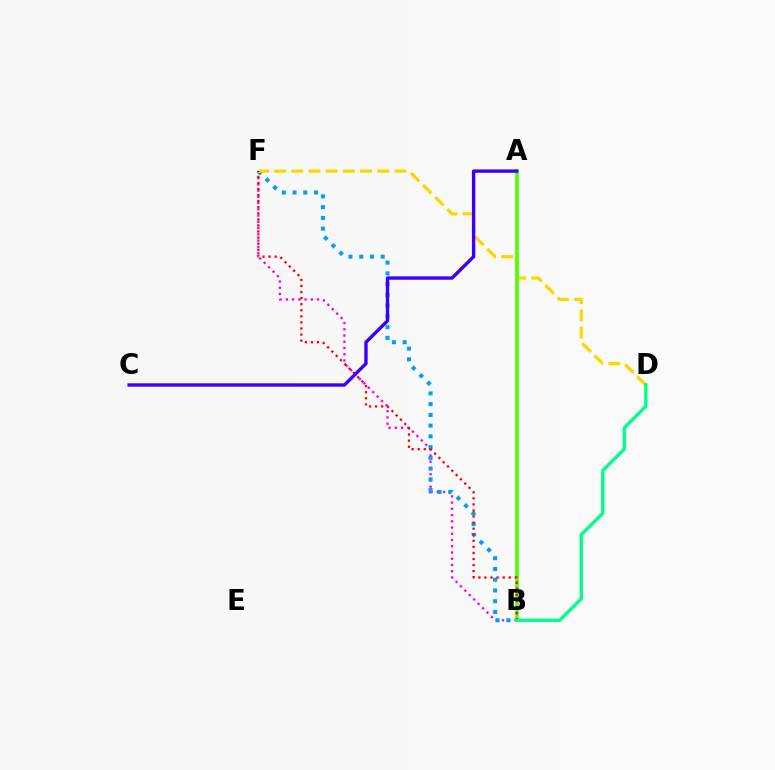{('B', 'F'): [{'color': '#ff00ed', 'line_style': 'dotted', 'thickness': 1.69}, {'color': '#009eff', 'line_style': 'dotted', 'thickness': 2.92}, {'color': '#ff0000', 'line_style': 'dotted', 'thickness': 1.65}], ('D', 'F'): [{'color': '#ffd500', 'line_style': 'dashed', 'thickness': 2.33}], ('A', 'B'): [{'color': '#4fff00', 'line_style': 'solid', 'thickness': 2.6}], ('A', 'C'): [{'color': '#3700ff', 'line_style': 'solid', 'thickness': 2.43}], ('B', 'D'): [{'color': '#00ff86', 'line_style': 'solid', 'thickness': 2.4}]}